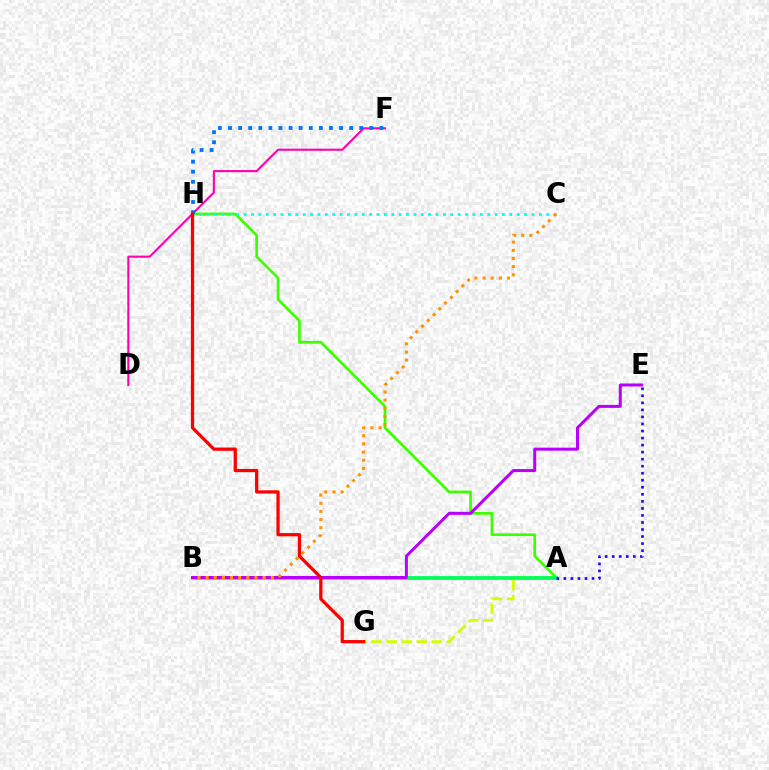{('A', 'G'): [{'color': '#d1ff00', 'line_style': 'dashed', 'thickness': 2.05}], ('A', 'H'): [{'color': '#3dff00', 'line_style': 'solid', 'thickness': 1.93}], ('A', 'B'): [{'color': '#00ff5c', 'line_style': 'solid', 'thickness': 2.73}], ('C', 'H'): [{'color': '#00fff6', 'line_style': 'dotted', 'thickness': 2.01}], ('B', 'E'): [{'color': '#b900ff', 'line_style': 'solid', 'thickness': 2.17}], ('D', 'F'): [{'color': '#ff00ac', 'line_style': 'solid', 'thickness': 1.51}], ('B', 'C'): [{'color': '#ff9400', 'line_style': 'dotted', 'thickness': 2.21}], ('F', 'H'): [{'color': '#0074ff', 'line_style': 'dotted', 'thickness': 2.74}], ('G', 'H'): [{'color': '#ff0000', 'line_style': 'solid', 'thickness': 2.35}], ('A', 'E'): [{'color': '#2500ff', 'line_style': 'dotted', 'thickness': 1.91}]}